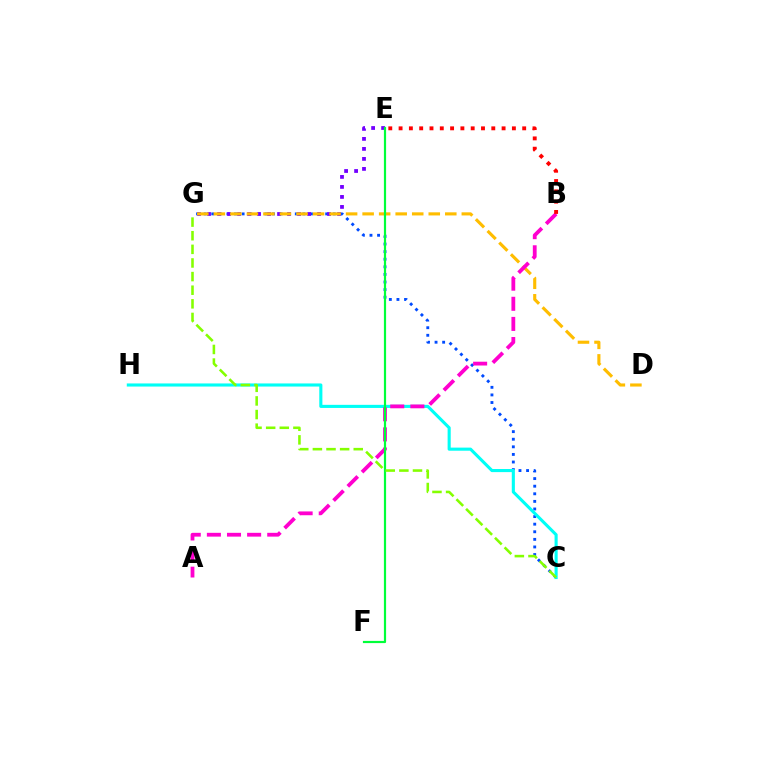{('C', 'G'): [{'color': '#004bff', 'line_style': 'dotted', 'thickness': 2.06}, {'color': '#84ff00', 'line_style': 'dashed', 'thickness': 1.85}], ('C', 'H'): [{'color': '#00fff6', 'line_style': 'solid', 'thickness': 2.24}], ('E', 'G'): [{'color': '#7200ff', 'line_style': 'dotted', 'thickness': 2.72}], ('D', 'G'): [{'color': '#ffbd00', 'line_style': 'dashed', 'thickness': 2.25}], ('A', 'B'): [{'color': '#ff00cf', 'line_style': 'dashed', 'thickness': 2.73}], ('B', 'E'): [{'color': '#ff0000', 'line_style': 'dotted', 'thickness': 2.8}], ('E', 'F'): [{'color': '#00ff39', 'line_style': 'solid', 'thickness': 1.58}]}